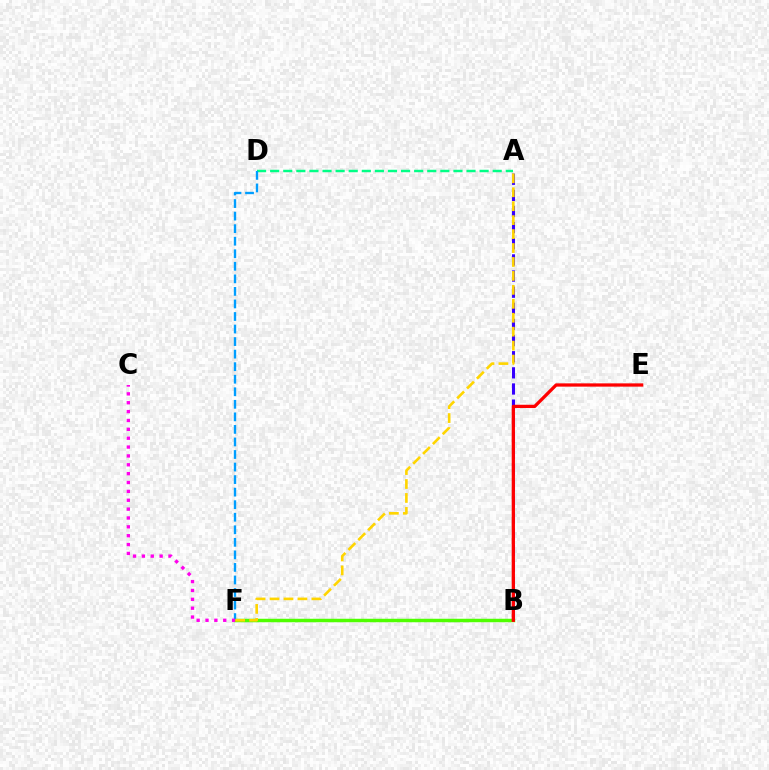{('A', 'D'): [{'color': '#00ff86', 'line_style': 'dashed', 'thickness': 1.78}], ('B', 'F'): [{'color': '#4fff00', 'line_style': 'solid', 'thickness': 2.51}], ('A', 'B'): [{'color': '#3700ff', 'line_style': 'dashed', 'thickness': 2.19}], ('D', 'F'): [{'color': '#009eff', 'line_style': 'dashed', 'thickness': 1.7}], ('B', 'E'): [{'color': '#ff0000', 'line_style': 'solid', 'thickness': 2.35}], ('C', 'F'): [{'color': '#ff00ed', 'line_style': 'dotted', 'thickness': 2.41}], ('A', 'F'): [{'color': '#ffd500', 'line_style': 'dashed', 'thickness': 1.89}]}